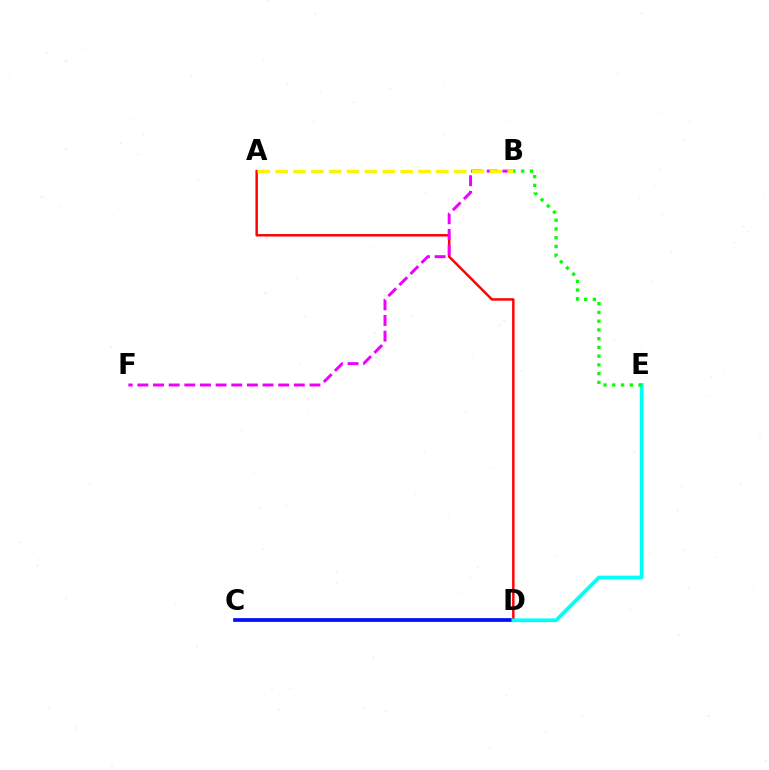{('C', 'D'): [{'color': '#0010ff', 'line_style': 'solid', 'thickness': 2.69}], ('A', 'D'): [{'color': '#ff0000', 'line_style': 'solid', 'thickness': 1.76}], ('B', 'F'): [{'color': '#ee00ff', 'line_style': 'dashed', 'thickness': 2.13}], ('A', 'B'): [{'color': '#fcf500', 'line_style': 'dashed', 'thickness': 2.43}], ('D', 'E'): [{'color': '#00fff6', 'line_style': 'solid', 'thickness': 2.7}], ('B', 'E'): [{'color': '#08ff00', 'line_style': 'dotted', 'thickness': 2.38}]}